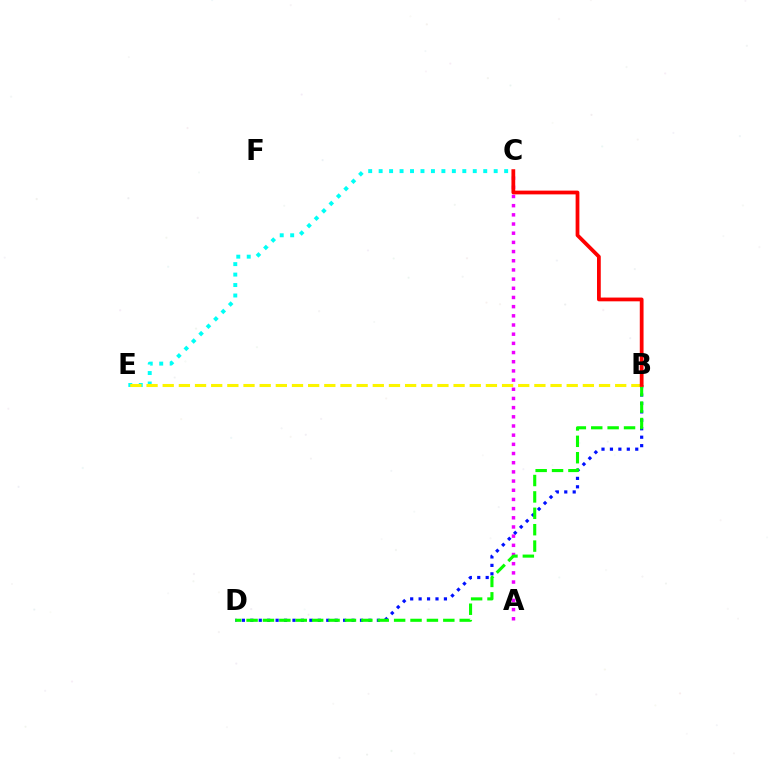{('C', 'E'): [{'color': '#00fff6', 'line_style': 'dotted', 'thickness': 2.84}], ('A', 'C'): [{'color': '#ee00ff', 'line_style': 'dotted', 'thickness': 2.49}], ('B', 'D'): [{'color': '#0010ff', 'line_style': 'dotted', 'thickness': 2.29}, {'color': '#08ff00', 'line_style': 'dashed', 'thickness': 2.23}], ('B', 'E'): [{'color': '#fcf500', 'line_style': 'dashed', 'thickness': 2.2}], ('B', 'C'): [{'color': '#ff0000', 'line_style': 'solid', 'thickness': 2.71}]}